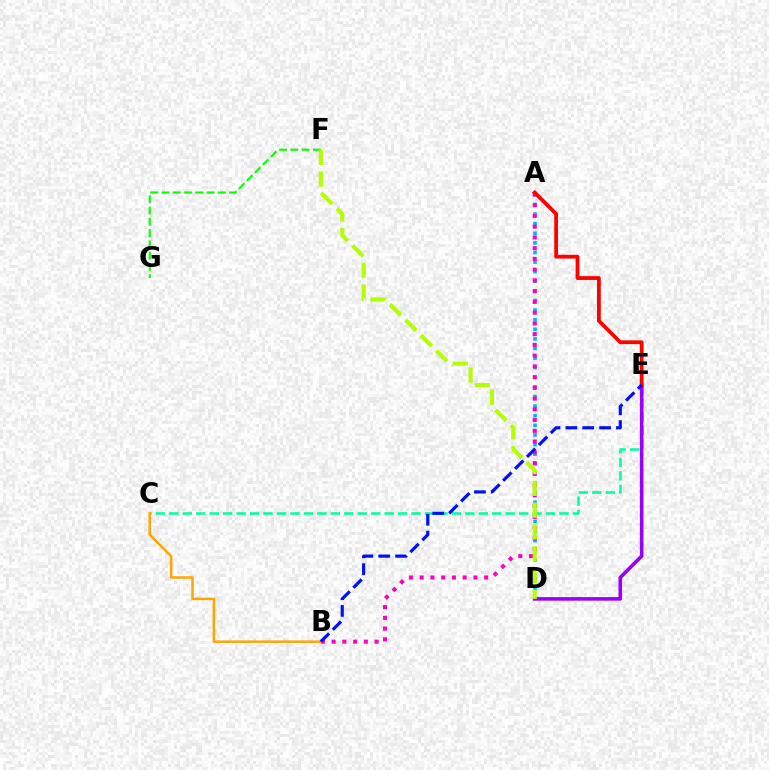{('C', 'E'): [{'color': '#00ff9d', 'line_style': 'dashed', 'thickness': 1.83}], ('A', 'D'): [{'color': '#00b5ff', 'line_style': 'dotted', 'thickness': 2.61}], ('A', 'B'): [{'color': '#ff00bd', 'line_style': 'dotted', 'thickness': 2.92}], ('D', 'E'): [{'color': '#9b00ff', 'line_style': 'solid', 'thickness': 2.59}], ('B', 'C'): [{'color': '#ffa500', 'line_style': 'solid', 'thickness': 1.8}], ('F', 'G'): [{'color': '#08ff00', 'line_style': 'dashed', 'thickness': 1.53}], ('A', 'E'): [{'color': '#ff0000', 'line_style': 'solid', 'thickness': 2.73}], ('D', 'F'): [{'color': '#b3ff00', 'line_style': 'dashed', 'thickness': 2.96}], ('B', 'E'): [{'color': '#0010ff', 'line_style': 'dashed', 'thickness': 2.29}]}